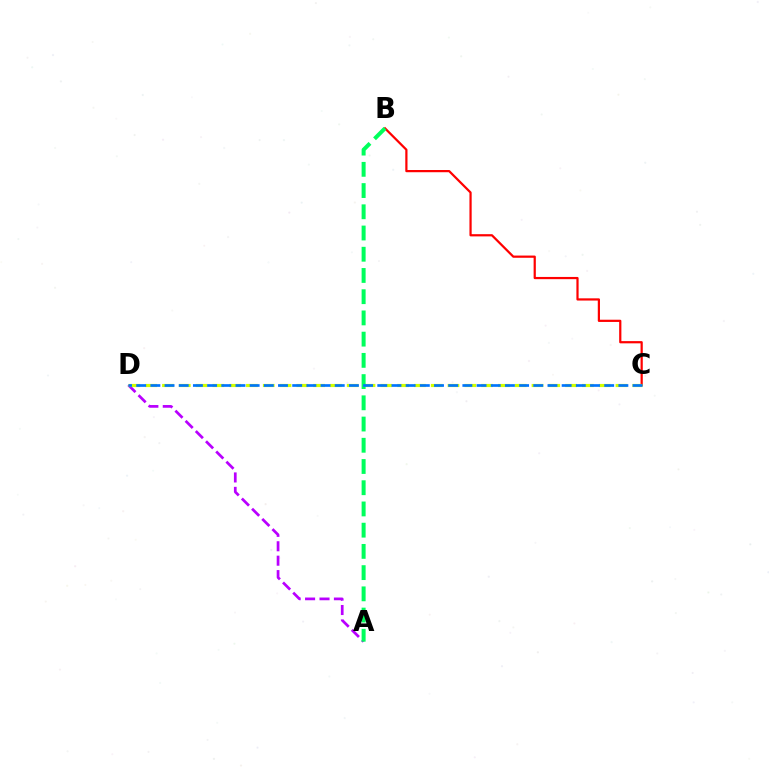{('B', 'C'): [{'color': '#ff0000', 'line_style': 'solid', 'thickness': 1.6}], ('A', 'D'): [{'color': '#b900ff', 'line_style': 'dashed', 'thickness': 1.96}], ('C', 'D'): [{'color': '#d1ff00', 'line_style': 'dashed', 'thickness': 2.28}, {'color': '#0074ff', 'line_style': 'dashed', 'thickness': 1.93}], ('A', 'B'): [{'color': '#00ff5c', 'line_style': 'dashed', 'thickness': 2.88}]}